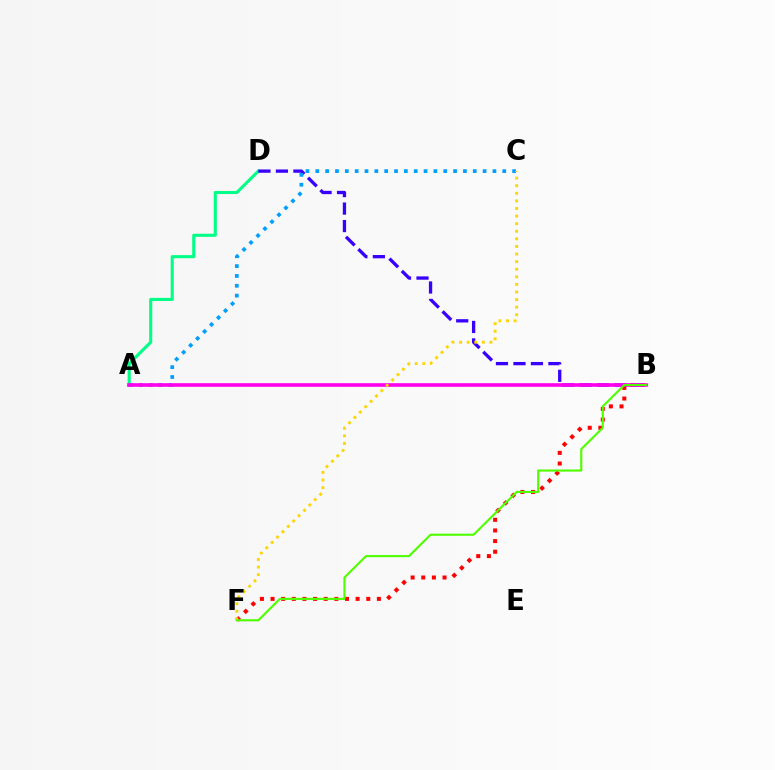{('A', 'D'): [{'color': '#00ff86', 'line_style': 'solid', 'thickness': 2.22}], ('B', 'D'): [{'color': '#3700ff', 'line_style': 'dashed', 'thickness': 2.38}], ('A', 'C'): [{'color': '#009eff', 'line_style': 'dotted', 'thickness': 2.67}], ('B', 'F'): [{'color': '#ff0000', 'line_style': 'dotted', 'thickness': 2.89}, {'color': '#4fff00', 'line_style': 'solid', 'thickness': 1.53}], ('A', 'B'): [{'color': '#ff00ed', 'line_style': 'solid', 'thickness': 2.6}], ('C', 'F'): [{'color': '#ffd500', 'line_style': 'dotted', 'thickness': 2.06}]}